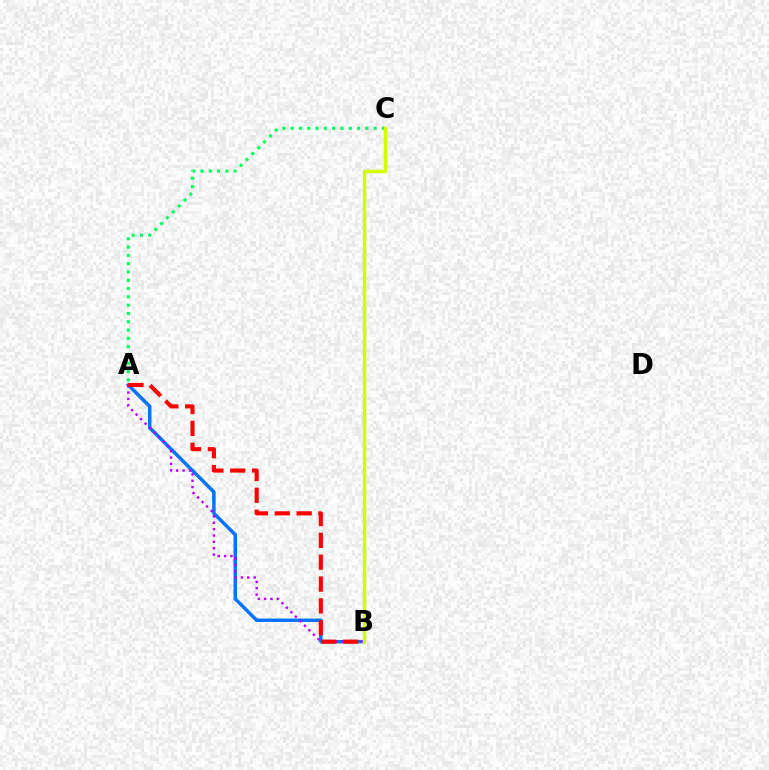{('A', 'B'): [{'color': '#0074ff', 'line_style': 'solid', 'thickness': 2.5}, {'color': '#b900ff', 'line_style': 'dotted', 'thickness': 1.73}, {'color': '#ff0000', 'line_style': 'dashed', 'thickness': 2.97}], ('A', 'C'): [{'color': '#00ff5c', 'line_style': 'dotted', 'thickness': 2.26}], ('B', 'C'): [{'color': '#d1ff00', 'line_style': 'solid', 'thickness': 2.51}]}